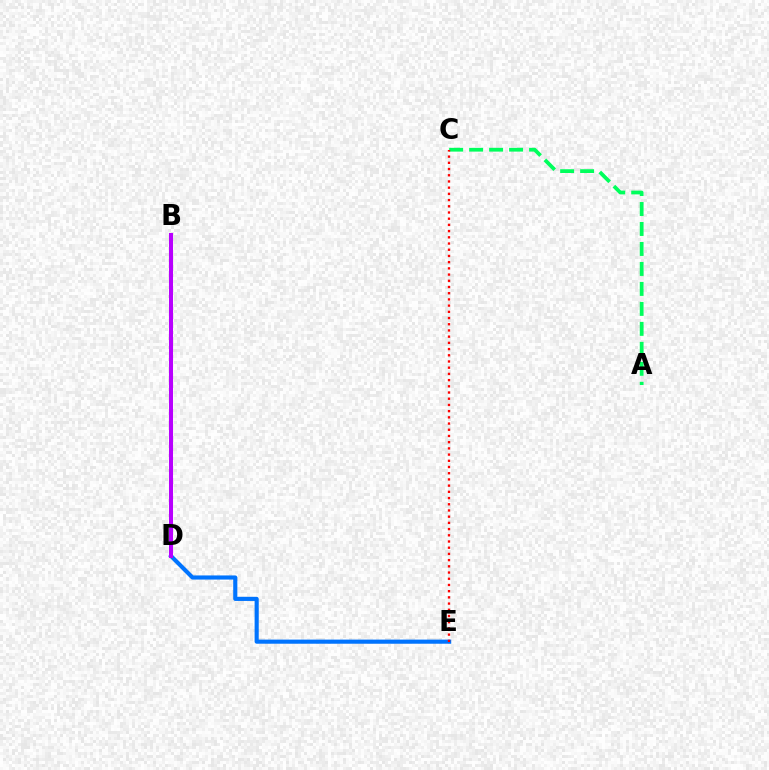{('D', 'E'): [{'color': '#0074ff', 'line_style': 'solid', 'thickness': 2.97}], ('A', 'C'): [{'color': '#00ff5c', 'line_style': 'dashed', 'thickness': 2.71}], ('B', 'D'): [{'color': '#d1ff00', 'line_style': 'dotted', 'thickness': 2.78}, {'color': '#b900ff', 'line_style': 'solid', 'thickness': 2.91}], ('C', 'E'): [{'color': '#ff0000', 'line_style': 'dotted', 'thickness': 1.69}]}